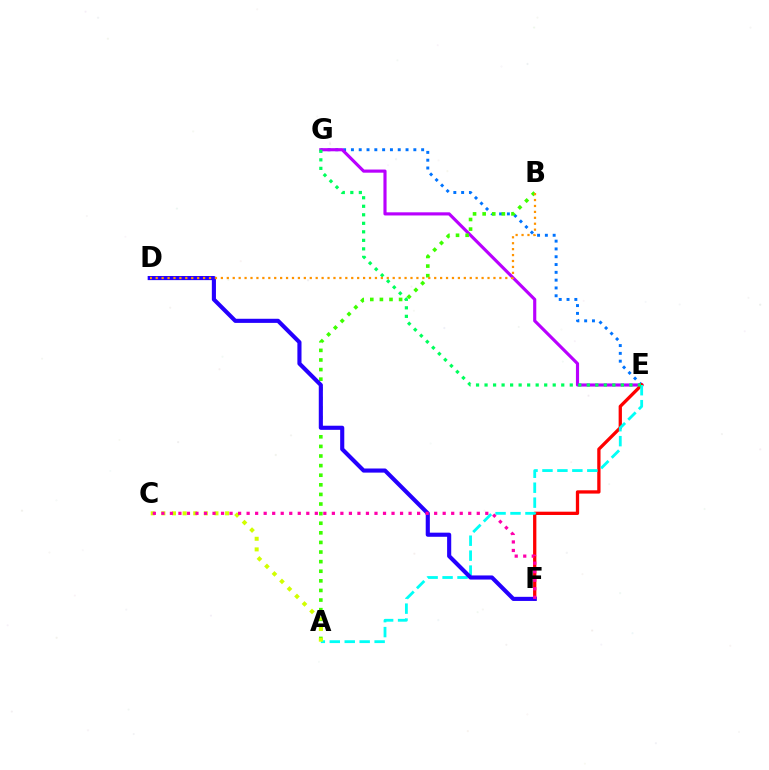{('E', 'G'): [{'color': '#0074ff', 'line_style': 'dotted', 'thickness': 2.12}, {'color': '#b900ff', 'line_style': 'solid', 'thickness': 2.26}, {'color': '#00ff5c', 'line_style': 'dotted', 'thickness': 2.31}], ('A', 'B'): [{'color': '#3dff00', 'line_style': 'dotted', 'thickness': 2.61}], ('E', 'F'): [{'color': '#ff0000', 'line_style': 'solid', 'thickness': 2.37}], ('A', 'E'): [{'color': '#00fff6', 'line_style': 'dashed', 'thickness': 2.03}], ('D', 'F'): [{'color': '#2500ff', 'line_style': 'solid', 'thickness': 2.96}], ('A', 'C'): [{'color': '#d1ff00', 'line_style': 'dotted', 'thickness': 2.89}], ('B', 'D'): [{'color': '#ff9400', 'line_style': 'dotted', 'thickness': 1.61}], ('C', 'F'): [{'color': '#ff00ac', 'line_style': 'dotted', 'thickness': 2.32}]}